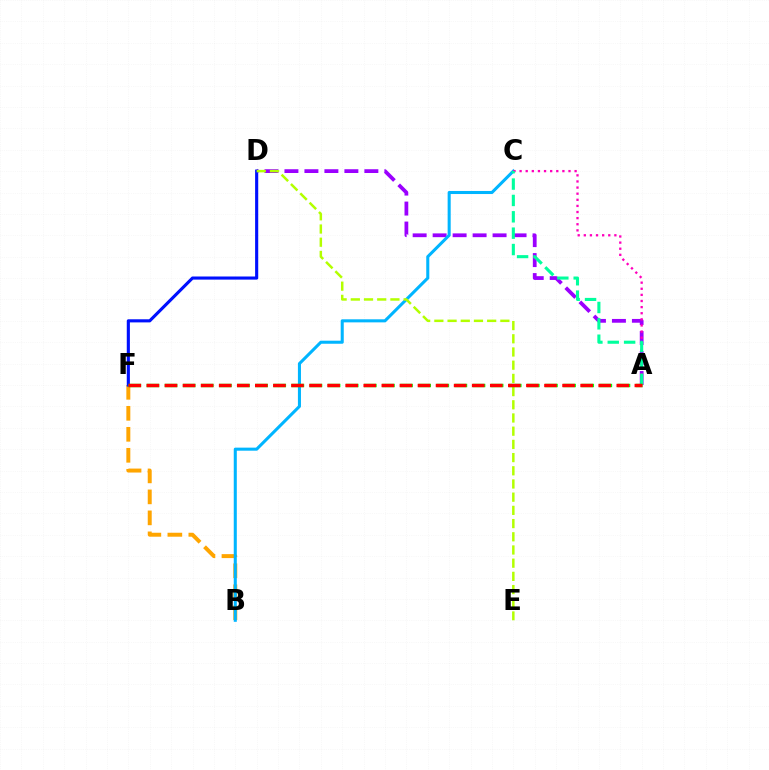{('A', 'D'): [{'color': '#9b00ff', 'line_style': 'dashed', 'thickness': 2.71}], ('B', 'F'): [{'color': '#ffa500', 'line_style': 'dashed', 'thickness': 2.85}], ('B', 'C'): [{'color': '#00b5ff', 'line_style': 'solid', 'thickness': 2.2}], ('A', 'C'): [{'color': '#ff00bd', 'line_style': 'dotted', 'thickness': 1.66}, {'color': '#00ff9d', 'line_style': 'dashed', 'thickness': 2.22}], ('D', 'F'): [{'color': '#0010ff', 'line_style': 'solid', 'thickness': 2.25}], ('D', 'E'): [{'color': '#b3ff00', 'line_style': 'dashed', 'thickness': 1.79}], ('A', 'F'): [{'color': '#08ff00', 'line_style': 'dashed', 'thickness': 2.46}, {'color': '#ff0000', 'line_style': 'dashed', 'thickness': 2.46}]}